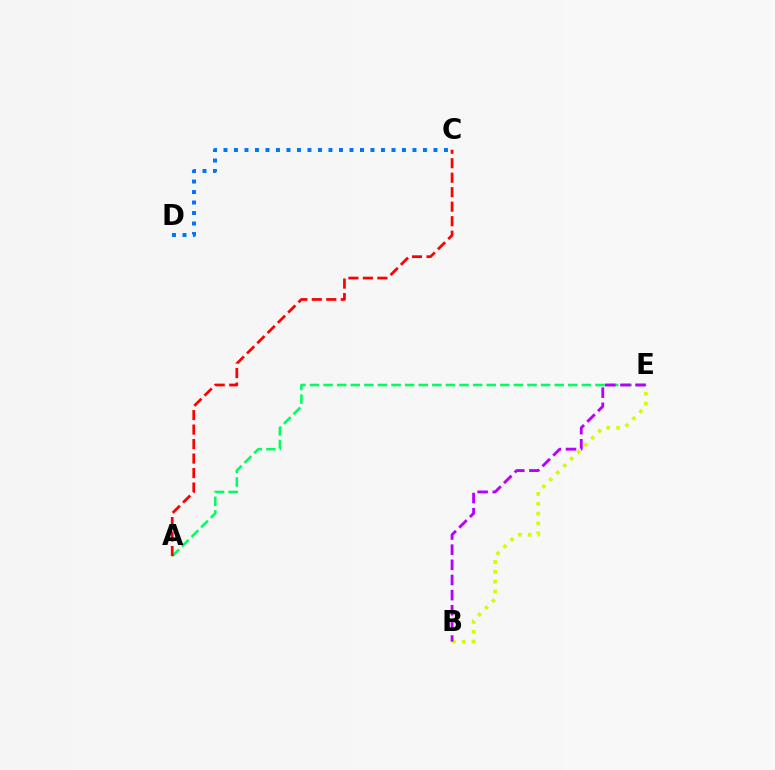{('A', 'E'): [{'color': '#00ff5c', 'line_style': 'dashed', 'thickness': 1.85}], ('C', 'D'): [{'color': '#0074ff', 'line_style': 'dotted', 'thickness': 2.85}], ('B', 'E'): [{'color': '#d1ff00', 'line_style': 'dotted', 'thickness': 2.68}, {'color': '#b900ff', 'line_style': 'dashed', 'thickness': 2.06}], ('A', 'C'): [{'color': '#ff0000', 'line_style': 'dashed', 'thickness': 1.97}]}